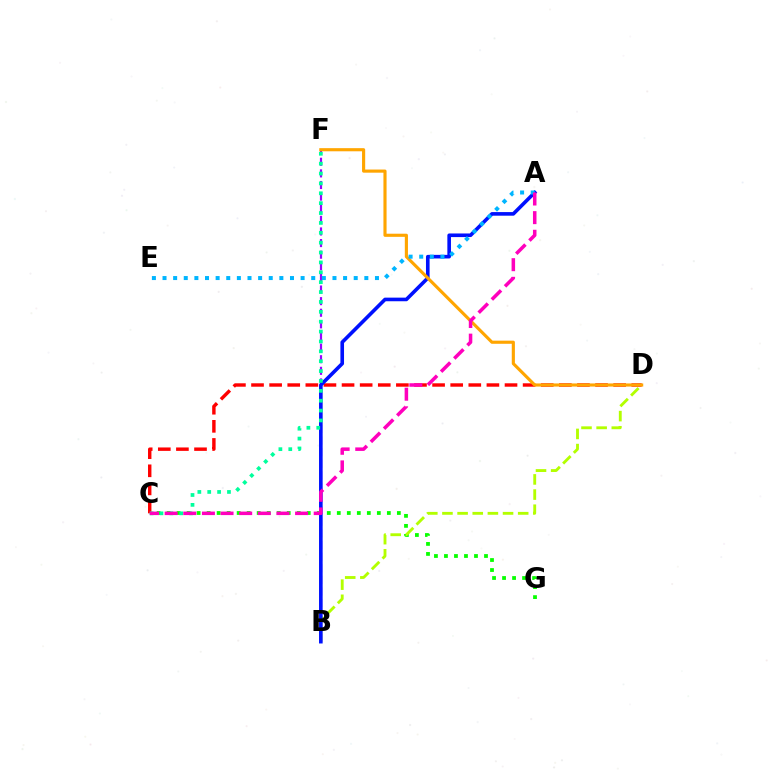{('B', 'F'): [{'color': '#9b00ff', 'line_style': 'dashed', 'thickness': 1.58}], ('C', 'G'): [{'color': '#08ff00', 'line_style': 'dotted', 'thickness': 2.72}], ('C', 'D'): [{'color': '#ff0000', 'line_style': 'dashed', 'thickness': 2.46}], ('B', 'D'): [{'color': '#b3ff00', 'line_style': 'dashed', 'thickness': 2.06}], ('A', 'B'): [{'color': '#0010ff', 'line_style': 'solid', 'thickness': 2.6}], ('C', 'F'): [{'color': '#00ff9d', 'line_style': 'dotted', 'thickness': 2.68}], ('D', 'F'): [{'color': '#ffa500', 'line_style': 'solid', 'thickness': 2.26}], ('A', 'E'): [{'color': '#00b5ff', 'line_style': 'dotted', 'thickness': 2.89}], ('A', 'C'): [{'color': '#ff00bd', 'line_style': 'dashed', 'thickness': 2.53}]}